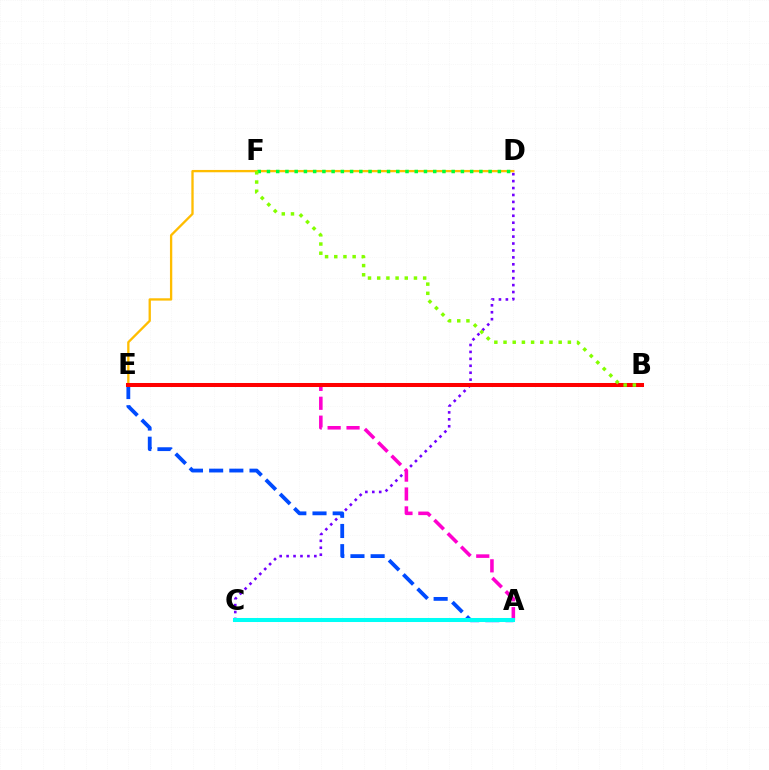{('C', 'D'): [{'color': '#7200ff', 'line_style': 'dotted', 'thickness': 1.88}], ('A', 'E'): [{'color': '#004bff', 'line_style': 'dashed', 'thickness': 2.74}, {'color': '#ff00cf', 'line_style': 'dashed', 'thickness': 2.57}], ('D', 'E'): [{'color': '#ffbd00', 'line_style': 'solid', 'thickness': 1.67}], ('B', 'E'): [{'color': '#ff0000', 'line_style': 'solid', 'thickness': 2.9}], ('D', 'F'): [{'color': '#00ff39', 'line_style': 'dotted', 'thickness': 2.51}], ('A', 'C'): [{'color': '#00fff6', 'line_style': 'solid', 'thickness': 2.9}], ('B', 'F'): [{'color': '#84ff00', 'line_style': 'dotted', 'thickness': 2.5}]}